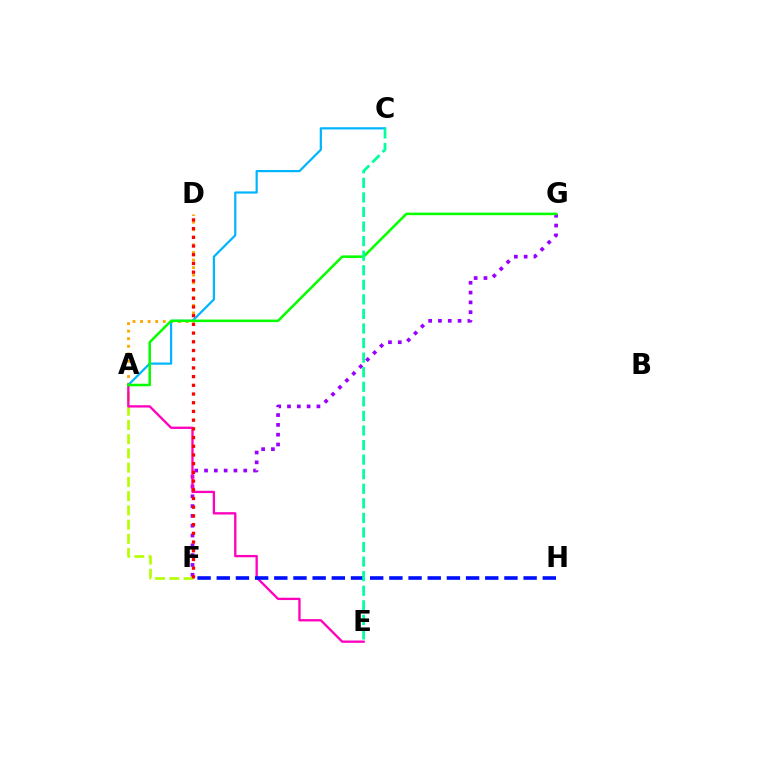{('A', 'D'): [{'color': '#ffa500', 'line_style': 'dotted', 'thickness': 2.05}], ('A', 'F'): [{'color': '#b3ff00', 'line_style': 'dashed', 'thickness': 1.93}], ('A', 'C'): [{'color': '#00b5ff', 'line_style': 'solid', 'thickness': 1.59}], ('F', 'G'): [{'color': '#9b00ff', 'line_style': 'dotted', 'thickness': 2.67}], ('A', 'E'): [{'color': '#ff00bd', 'line_style': 'solid', 'thickness': 1.67}], ('D', 'F'): [{'color': '#ff0000', 'line_style': 'dotted', 'thickness': 2.37}], ('A', 'G'): [{'color': '#08ff00', 'line_style': 'solid', 'thickness': 1.84}], ('F', 'H'): [{'color': '#0010ff', 'line_style': 'dashed', 'thickness': 2.61}], ('C', 'E'): [{'color': '#00ff9d', 'line_style': 'dashed', 'thickness': 1.98}]}